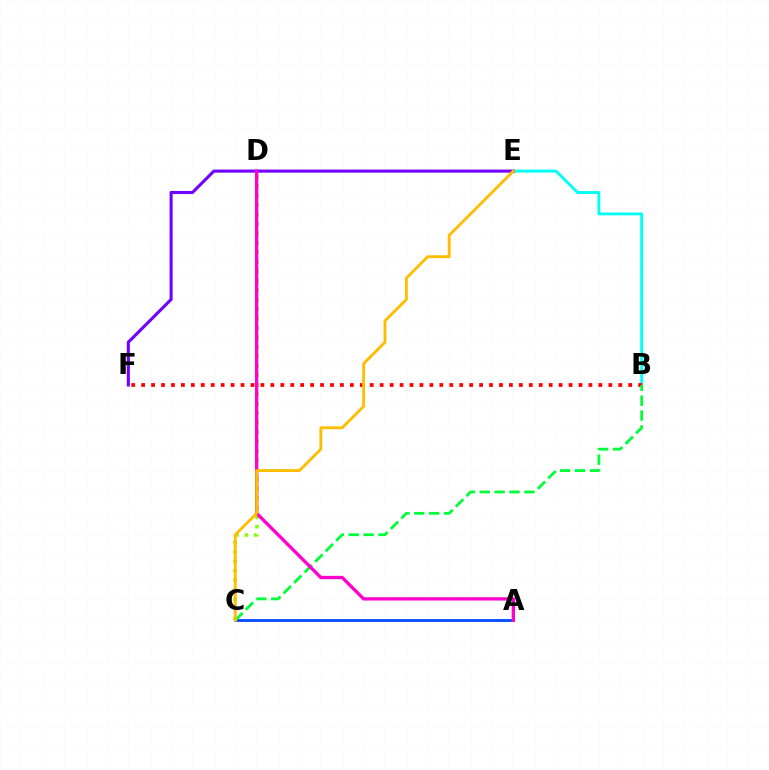{('C', 'D'): [{'color': '#84ff00', 'line_style': 'dotted', 'thickness': 2.57}], ('B', 'E'): [{'color': '#00fff6', 'line_style': 'solid', 'thickness': 2.08}], ('A', 'C'): [{'color': '#004bff', 'line_style': 'solid', 'thickness': 2.04}], ('B', 'F'): [{'color': '#ff0000', 'line_style': 'dotted', 'thickness': 2.7}], ('E', 'F'): [{'color': '#7200ff', 'line_style': 'solid', 'thickness': 2.22}], ('B', 'C'): [{'color': '#00ff39', 'line_style': 'dashed', 'thickness': 2.02}], ('A', 'D'): [{'color': '#ff00cf', 'line_style': 'solid', 'thickness': 2.39}], ('C', 'E'): [{'color': '#ffbd00', 'line_style': 'solid', 'thickness': 2.07}]}